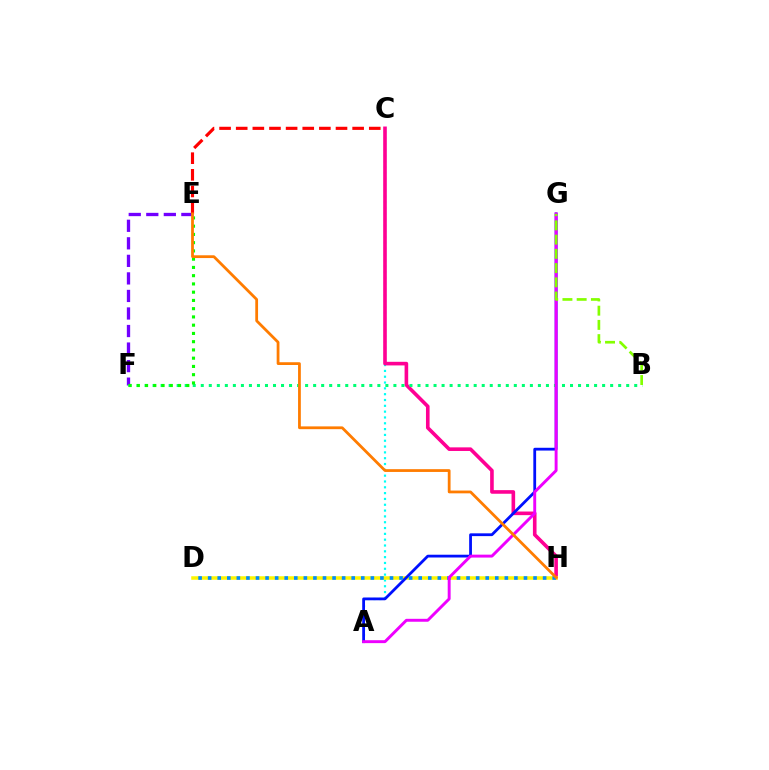{('A', 'C'): [{'color': '#00fff6', 'line_style': 'dotted', 'thickness': 1.58}], ('C', 'H'): [{'color': '#ff0094', 'line_style': 'solid', 'thickness': 2.6}], ('D', 'H'): [{'color': '#fcf500', 'line_style': 'solid', 'thickness': 2.53}, {'color': '#008cff', 'line_style': 'dotted', 'thickness': 2.6}], ('E', 'F'): [{'color': '#7200ff', 'line_style': 'dashed', 'thickness': 2.38}, {'color': '#08ff00', 'line_style': 'dotted', 'thickness': 2.24}], ('A', 'G'): [{'color': '#0010ff', 'line_style': 'solid', 'thickness': 2.01}, {'color': '#ee00ff', 'line_style': 'solid', 'thickness': 2.11}], ('C', 'E'): [{'color': '#ff0000', 'line_style': 'dashed', 'thickness': 2.26}], ('B', 'F'): [{'color': '#00ff74', 'line_style': 'dotted', 'thickness': 2.18}], ('E', 'H'): [{'color': '#ff7c00', 'line_style': 'solid', 'thickness': 2.0}], ('B', 'G'): [{'color': '#84ff00', 'line_style': 'dashed', 'thickness': 1.93}]}